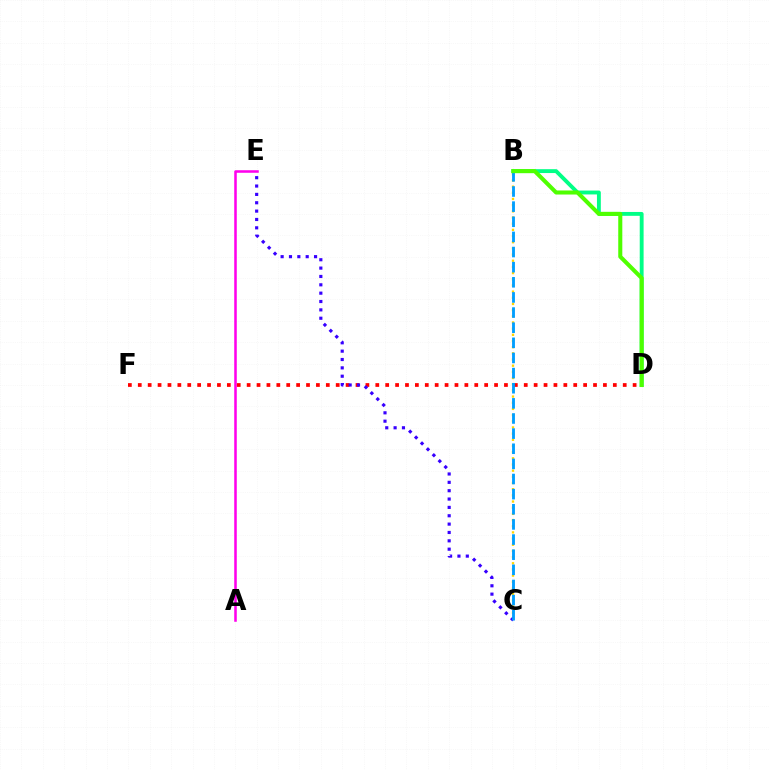{('A', 'E'): [{'color': '#ff00ed', 'line_style': 'solid', 'thickness': 1.83}], ('D', 'F'): [{'color': '#ff0000', 'line_style': 'dotted', 'thickness': 2.69}], ('B', 'C'): [{'color': '#ffd500', 'line_style': 'dotted', 'thickness': 1.68}, {'color': '#009eff', 'line_style': 'dashed', 'thickness': 2.06}], ('B', 'D'): [{'color': '#00ff86', 'line_style': 'solid', 'thickness': 2.79}, {'color': '#4fff00', 'line_style': 'solid', 'thickness': 2.92}], ('C', 'E'): [{'color': '#3700ff', 'line_style': 'dotted', 'thickness': 2.27}]}